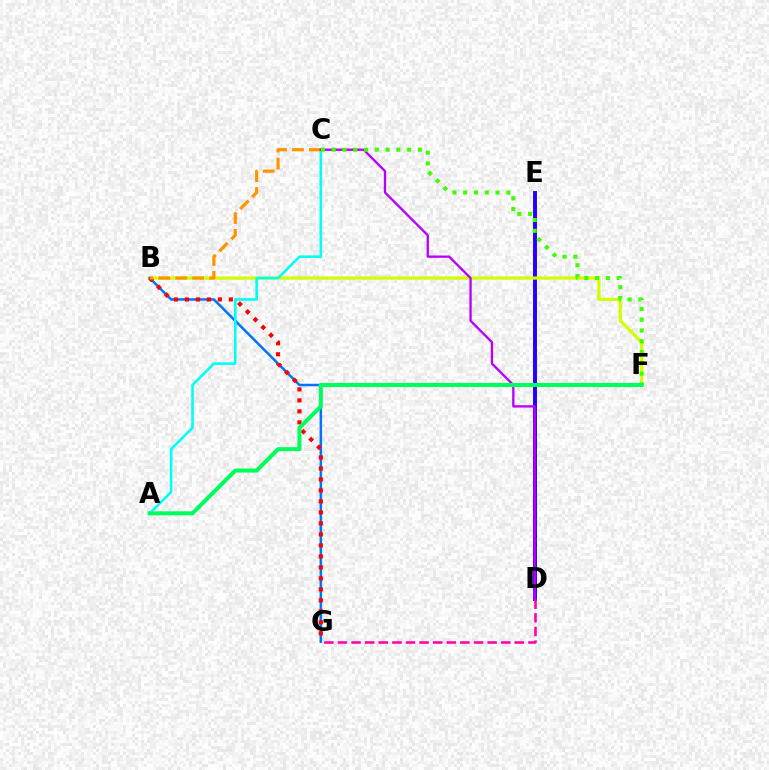{('D', 'E'): [{'color': '#2500ff', 'line_style': 'solid', 'thickness': 2.82}], ('B', 'F'): [{'color': '#d1ff00', 'line_style': 'solid', 'thickness': 2.32}], ('B', 'G'): [{'color': '#0074ff', 'line_style': 'solid', 'thickness': 1.8}, {'color': '#ff0000', 'line_style': 'dotted', 'thickness': 2.99}], ('A', 'C'): [{'color': '#00fff6', 'line_style': 'solid', 'thickness': 1.87}], ('B', 'C'): [{'color': '#ff9400', 'line_style': 'dashed', 'thickness': 2.3}], ('C', 'D'): [{'color': '#b900ff', 'line_style': 'solid', 'thickness': 1.68}], ('D', 'G'): [{'color': '#ff00ac', 'line_style': 'dashed', 'thickness': 1.85}], ('C', 'F'): [{'color': '#3dff00', 'line_style': 'dotted', 'thickness': 2.93}], ('A', 'F'): [{'color': '#00ff5c', 'line_style': 'solid', 'thickness': 2.91}]}